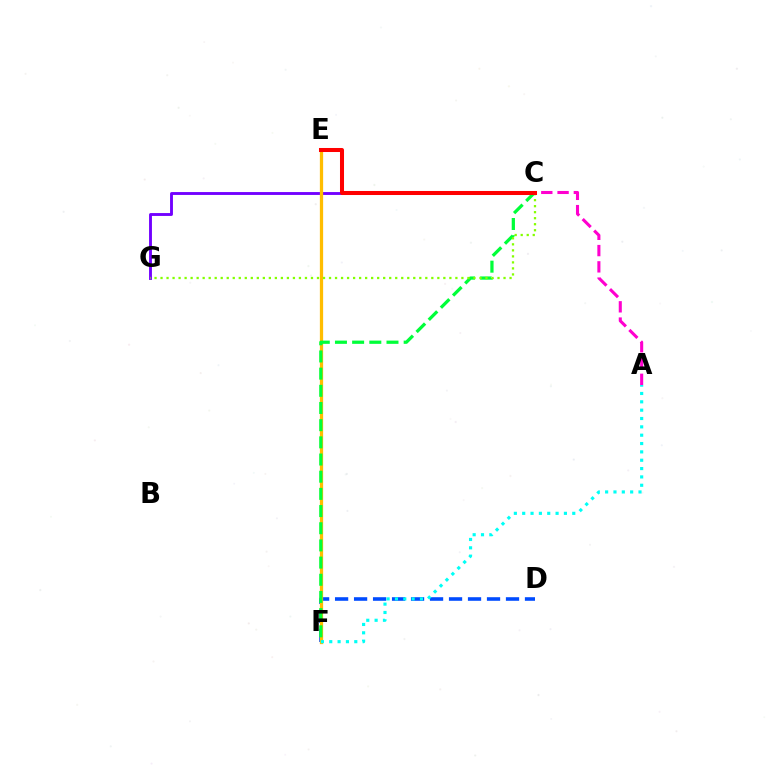{('A', 'C'): [{'color': '#ff00cf', 'line_style': 'dashed', 'thickness': 2.21}], ('C', 'G'): [{'color': '#7200ff', 'line_style': 'solid', 'thickness': 2.07}, {'color': '#84ff00', 'line_style': 'dotted', 'thickness': 1.63}], ('D', 'F'): [{'color': '#004bff', 'line_style': 'dashed', 'thickness': 2.58}], ('E', 'F'): [{'color': '#ffbd00', 'line_style': 'solid', 'thickness': 2.35}], ('C', 'F'): [{'color': '#00ff39', 'line_style': 'dashed', 'thickness': 2.33}], ('A', 'F'): [{'color': '#00fff6', 'line_style': 'dotted', 'thickness': 2.27}], ('C', 'E'): [{'color': '#ff0000', 'line_style': 'solid', 'thickness': 2.9}]}